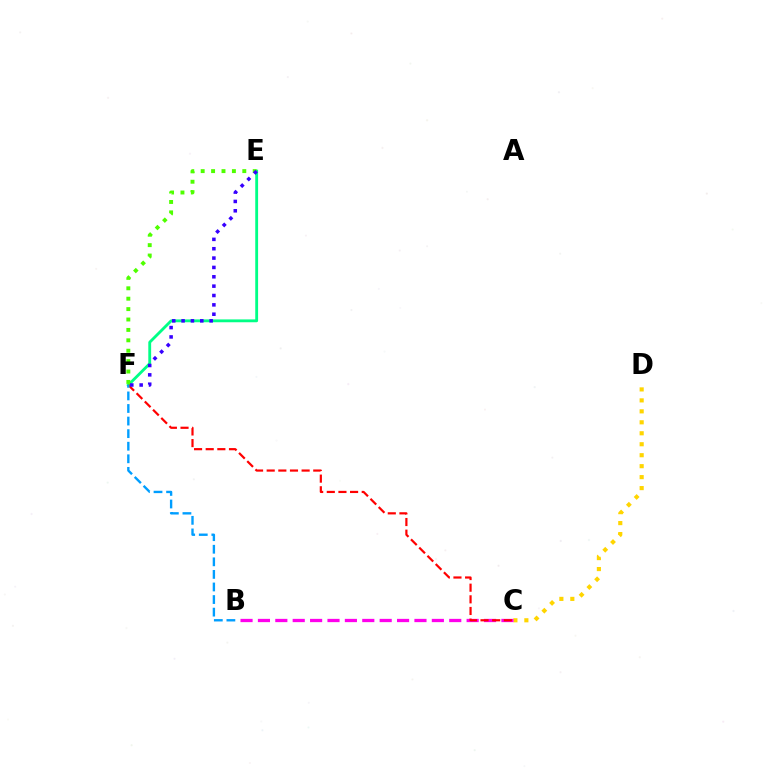{('C', 'D'): [{'color': '#ffd500', 'line_style': 'dotted', 'thickness': 2.98}], ('E', 'F'): [{'color': '#00ff86', 'line_style': 'solid', 'thickness': 2.05}, {'color': '#4fff00', 'line_style': 'dotted', 'thickness': 2.83}, {'color': '#3700ff', 'line_style': 'dotted', 'thickness': 2.54}], ('B', 'C'): [{'color': '#ff00ed', 'line_style': 'dashed', 'thickness': 2.36}], ('C', 'F'): [{'color': '#ff0000', 'line_style': 'dashed', 'thickness': 1.58}], ('B', 'F'): [{'color': '#009eff', 'line_style': 'dashed', 'thickness': 1.71}]}